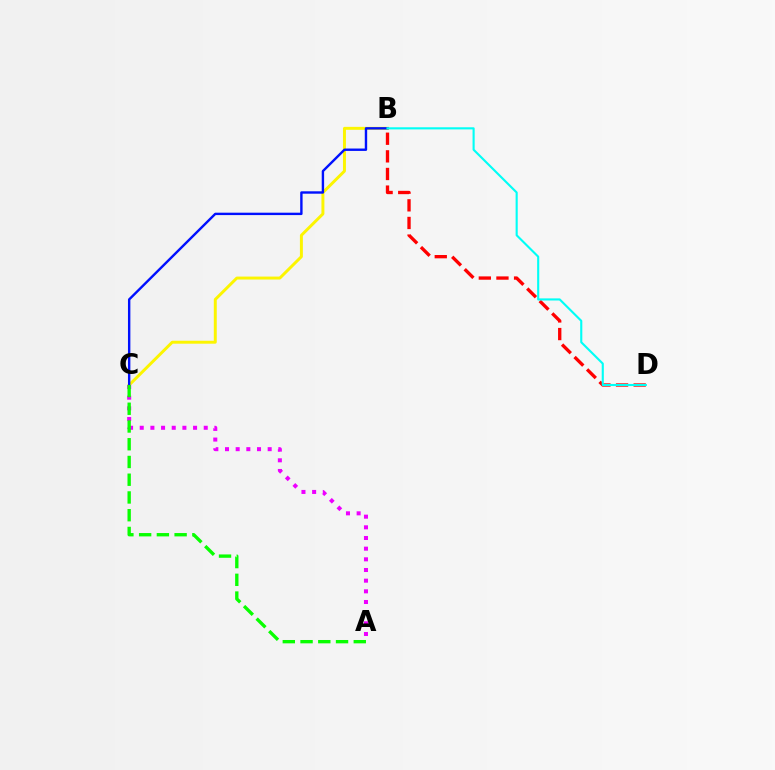{('B', 'D'): [{'color': '#ff0000', 'line_style': 'dashed', 'thickness': 2.39}, {'color': '#00fff6', 'line_style': 'solid', 'thickness': 1.52}], ('B', 'C'): [{'color': '#fcf500', 'line_style': 'solid', 'thickness': 2.13}, {'color': '#0010ff', 'line_style': 'solid', 'thickness': 1.73}], ('A', 'C'): [{'color': '#ee00ff', 'line_style': 'dotted', 'thickness': 2.9}, {'color': '#08ff00', 'line_style': 'dashed', 'thickness': 2.41}]}